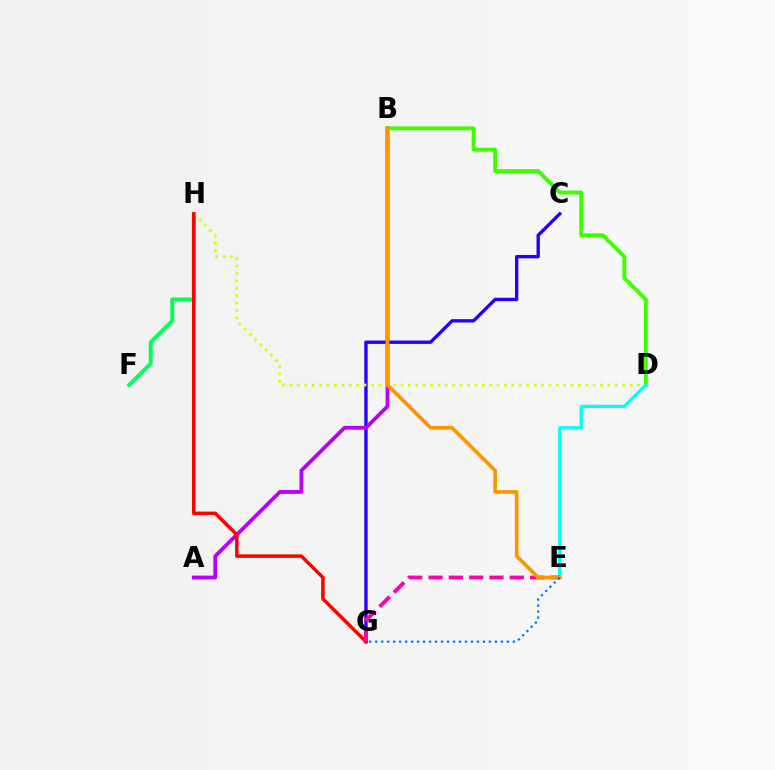{('F', 'H'): [{'color': '#00ff5c', 'line_style': 'solid', 'thickness': 2.84}], ('C', 'G'): [{'color': '#2500ff', 'line_style': 'solid', 'thickness': 2.42}], ('A', 'B'): [{'color': '#b900ff', 'line_style': 'solid', 'thickness': 2.74}], ('D', 'H'): [{'color': '#d1ff00', 'line_style': 'dotted', 'thickness': 2.01}], ('G', 'H'): [{'color': '#ff0000', 'line_style': 'solid', 'thickness': 2.51}], ('B', 'D'): [{'color': '#3dff00', 'line_style': 'solid', 'thickness': 2.81}], ('D', 'E'): [{'color': '#00fff6', 'line_style': 'solid', 'thickness': 2.31}], ('E', 'G'): [{'color': '#ff00ac', 'line_style': 'dashed', 'thickness': 2.76}, {'color': '#0074ff', 'line_style': 'dotted', 'thickness': 1.63}], ('B', 'E'): [{'color': '#ff9400', 'line_style': 'solid', 'thickness': 2.64}]}